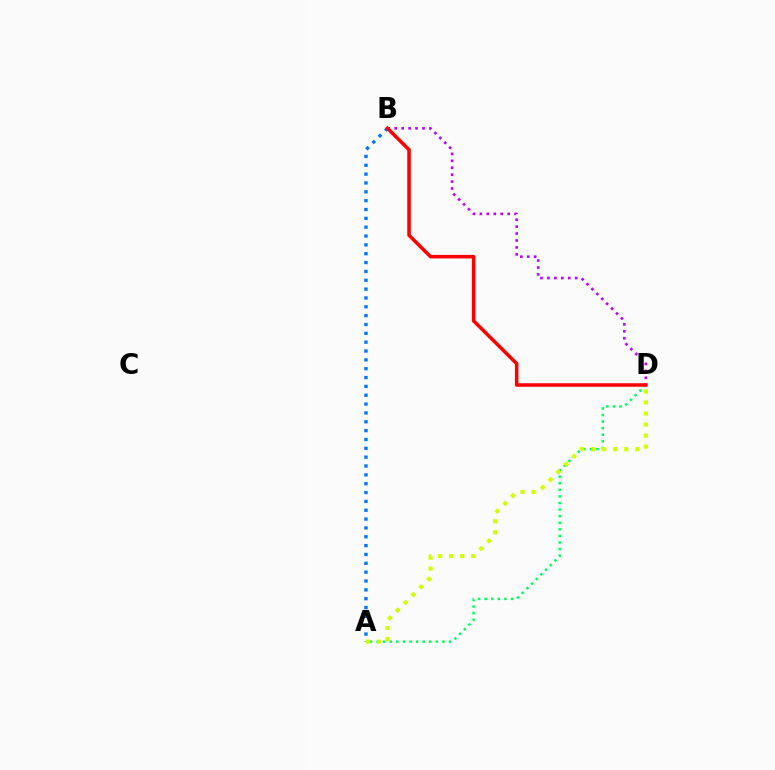{('A', 'B'): [{'color': '#0074ff', 'line_style': 'dotted', 'thickness': 2.4}], ('A', 'D'): [{'color': '#00ff5c', 'line_style': 'dotted', 'thickness': 1.79}, {'color': '#d1ff00', 'line_style': 'dotted', 'thickness': 3.0}], ('B', 'D'): [{'color': '#b900ff', 'line_style': 'dotted', 'thickness': 1.88}, {'color': '#ff0000', 'line_style': 'solid', 'thickness': 2.54}]}